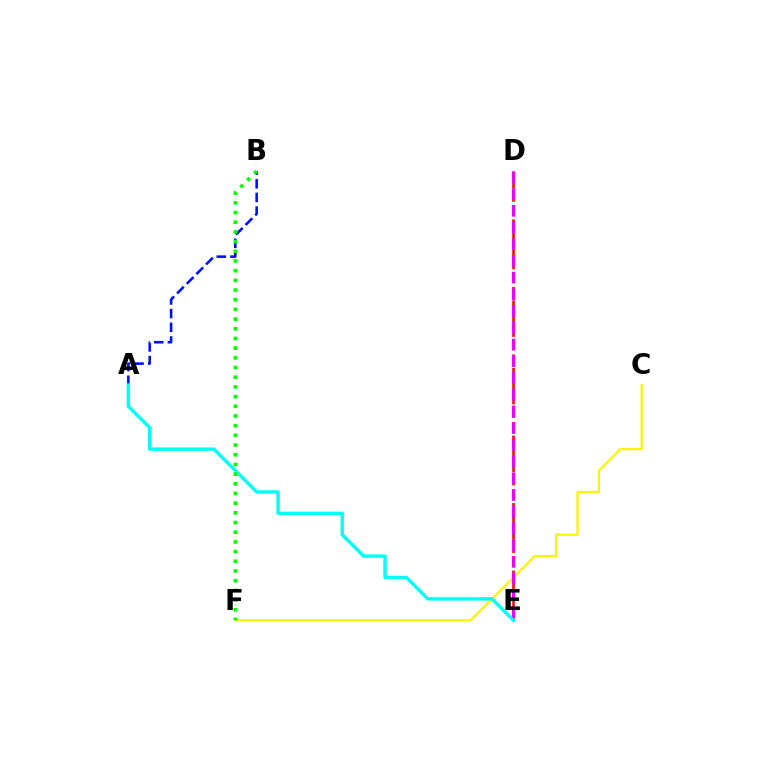{('C', 'F'): [{'color': '#fcf500', 'line_style': 'solid', 'thickness': 1.6}], ('D', 'E'): [{'color': '#ff0000', 'line_style': 'dashed', 'thickness': 1.83}, {'color': '#ee00ff', 'line_style': 'dashed', 'thickness': 2.27}], ('A', 'B'): [{'color': '#0010ff', 'line_style': 'dashed', 'thickness': 1.86}], ('A', 'E'): [{'color': '#00fff6', 'line_style': 'solid', 'thickness': 2.44}], ('B', 'F'): [{'color': '#08ff00', 'line_style': 'dotted', 'thickness': 2.63}]}